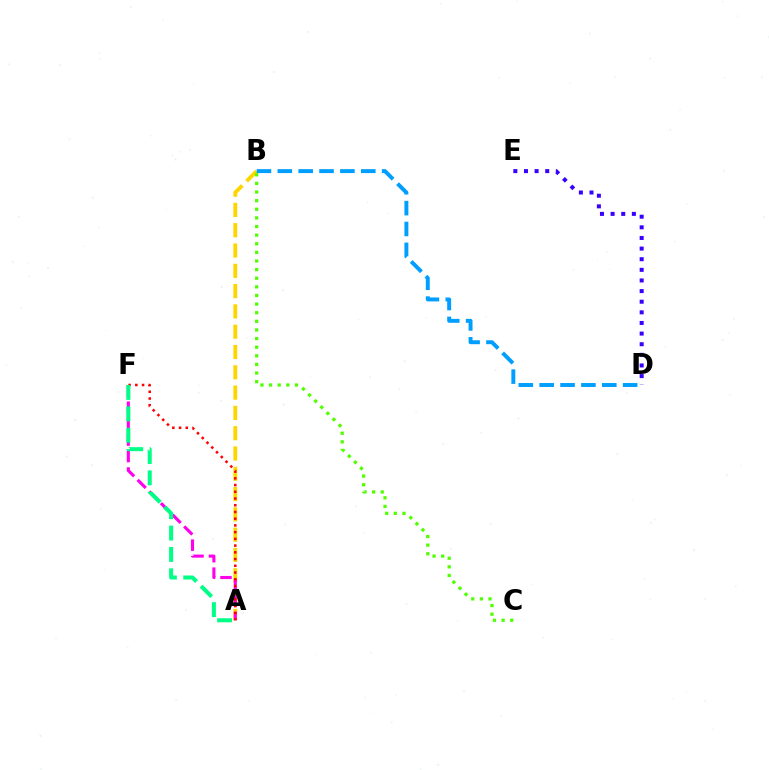{('A', 'B'): [{'color': '#ffd500', 'line_style': 'dashed', 'thickness': 2.76}], ('A', 'F'): [{'color': '#ff00ed', 'line_style': 'dashed', 'thickness': 2.24}, {'color': '#ff0000', 'line_style': 'dotted', 'thickness': 1.83}, {'color': '#00ff86', 'line_style': 'dashed', 'thickness': 2.9}], ('B', 'D'): [{'color': '#009eff', 'line_style': 'dashed', 'thickness': 2.83}], ('B', 'C'): [{'color': '#4fff00', 'line_style': 'dotted', 'thickness': 2.34}], ('D', 'E'): [{'color': '#3700ff', 'line_style': 'dotted', 'thickness': 2.89}]}